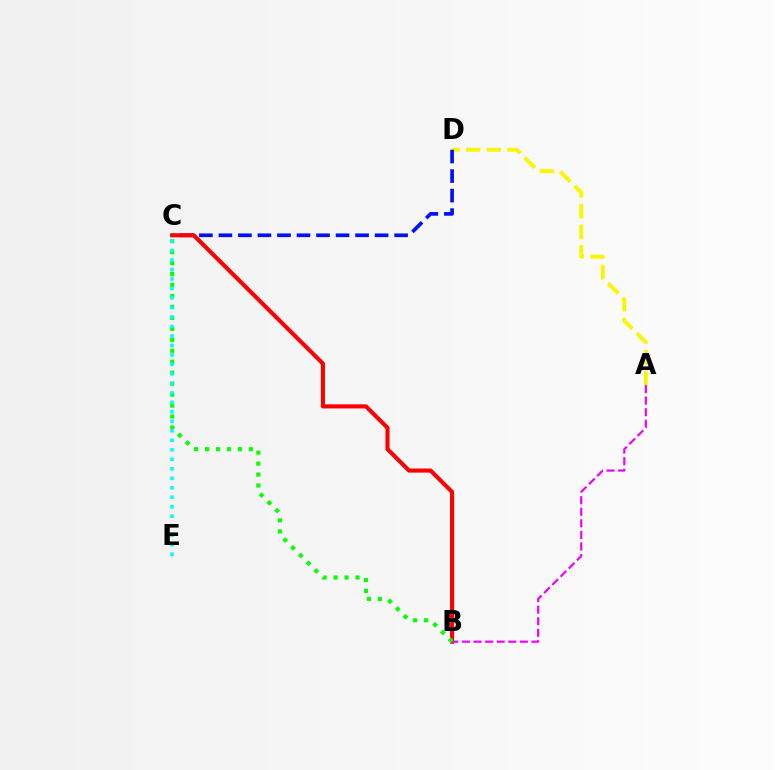{('A', 'D'): [{'color': '#fcf500', 'line_style': 'dashed', 'thickness': 2.8}], ('C', 'D'): [{'color': '#0010ff', 'line_style': 'dashed', 'thickness': 2.65}], ('B', 'C'): [{'color': '#ff0000', 'line_style': 'solid', 'thickness': 2.95}, {'color': '#08ff00', 'line_style': 'dotted', 'thickness': 2.98}], ('A', 'B'): [{'color': '#ee00ff', 'line_style': 'dashed', 'thickness': 1.57}], ('C', 'E'): [{'color': '#00fff6', 'line_style': 'dotted', 'thickness': 2.58}]}